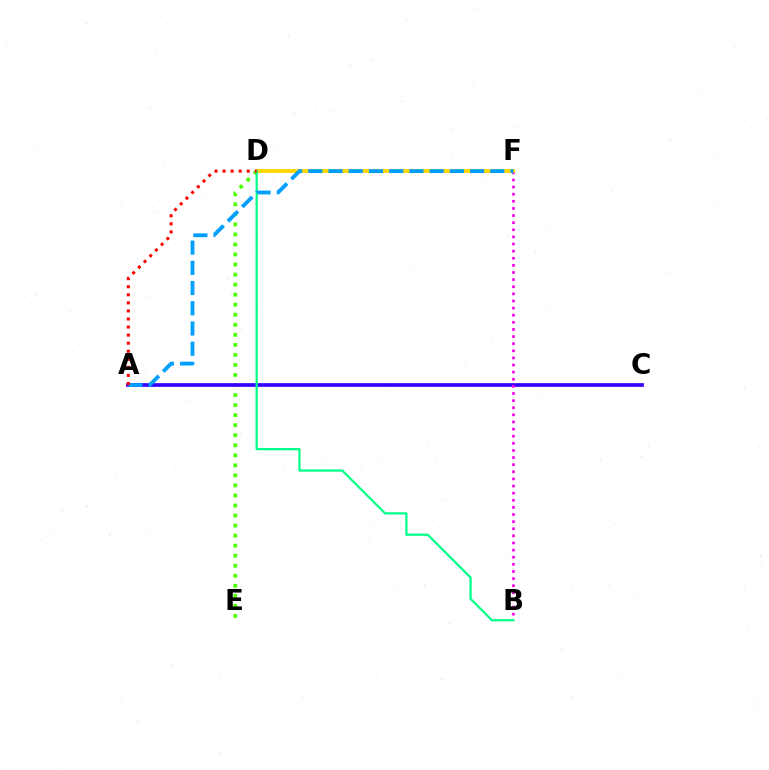{('D', 'E'): [{'color': '#4fff00', 'line_style': 'dotted', 'thickness': 2.73}], ('A', 'C'): [{'color': '#3700ff', 'line_style': 'solid', 'thickness': 2.67}], ('B', 'F'): [{'color': '#ff00ed', 'line_style': 'dotted', 'thickness': 1.93}], ('D', 'F'): [{'color': '#ffd500', 'line_style': 'solid', 'thickness': 2.75}], ('B', 'D'): [{'color': '#00ff86', 'line_style': 'solid', 'thickness': 1.59}], ('A', 'F'): [{'color': '#009eff', 'line_style': 'dashed', 'thickness': 2.75}], ('A', 'D'): [{'color': '#ff0000', 'line_style': 'dotted', 'thickness': 2.19}]}